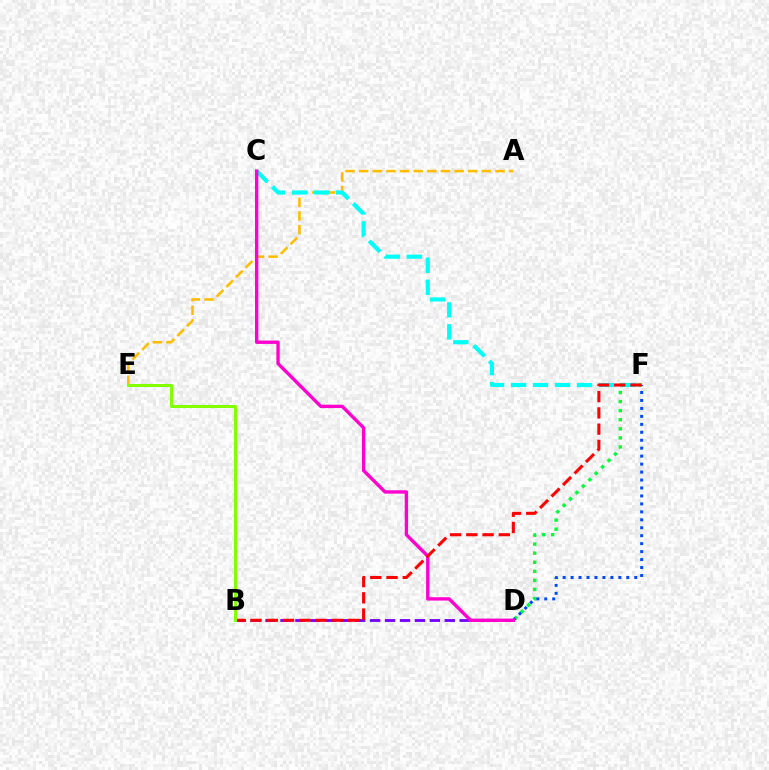{('B', 'D'): [{'color': '#7200ff', 'line_style': 'dashed', 'thickness': 2.03}], ('D', 'F'): [{'color': '#00ff39', 'line_style': 'dotted', 'thickness': 2.46}, {'color': '#004bff', 'line_style': 'dotted', 'thickness': 2.16}], ('A', 'E'): [{'color': '#ffbd00', 'line_style': 'dashed', 'thickness': 1.85}], ('C', 'F'): [{'color': '#00fff6', 'line_style': 'dashed', 'thickness': 2.99}], ('C', 'D'): [{'color': '#ff00cf', 'line_style': 'solid', 'thickness': 2.43}], ('B', 'F'): [{'color': '#ff0000', 'line_style': 'dashed', 'thickness': 2.21}], ('B', 'E'): [{'color': '#84ff00', 'line_style': 'solid', 'thickness': 2.19}]}